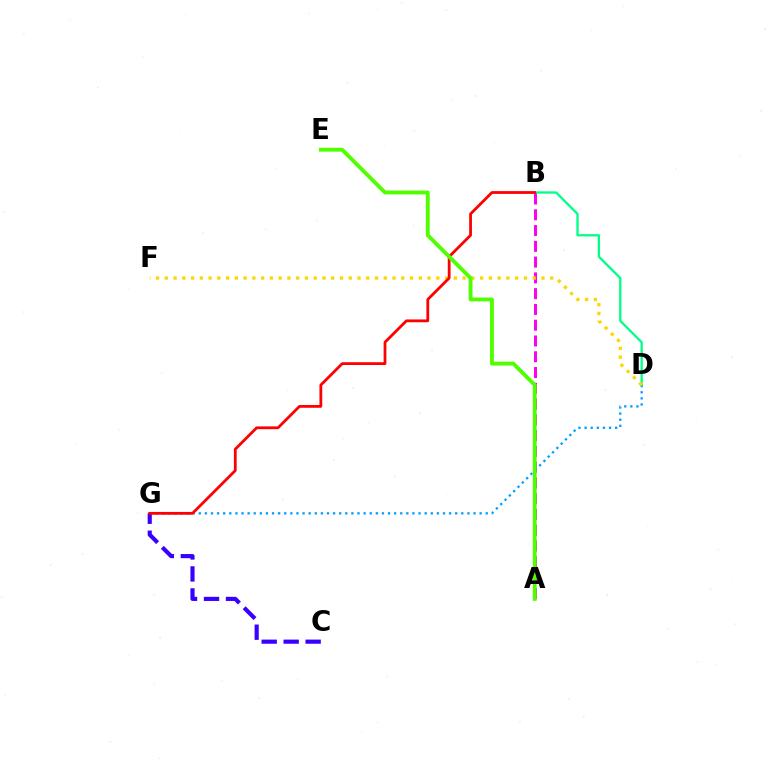{('D', 'G'): [{'color': '#009eff', 'line_style': 'dotted', 'thickness': 1.66}], ('B', 'D'): [{'color': '#00ff86', 'line_style': 'solid', 'thickness': 1.65}], ('A', 'B'): [{'color': '#ff00ed', 'line_style': 'dashed', 'thickness': 2.14}], ('C', 'G'): [{'color': '#3700ff', 'line_style': 'dashed', 'thickness': 2.99}], ('D', 'F'): [{'color': '#ffd500', 'line_style': 'dotted', 'thickness': 2.38}], ('B', 'G'): [{'color': '#ff0000', 'line_style': 'solid', 'thickness': 2.0}], ('A', 'E'): [{'color': '#4fff00', 'line_style': 'solid', 'thickness': 2.77}]}